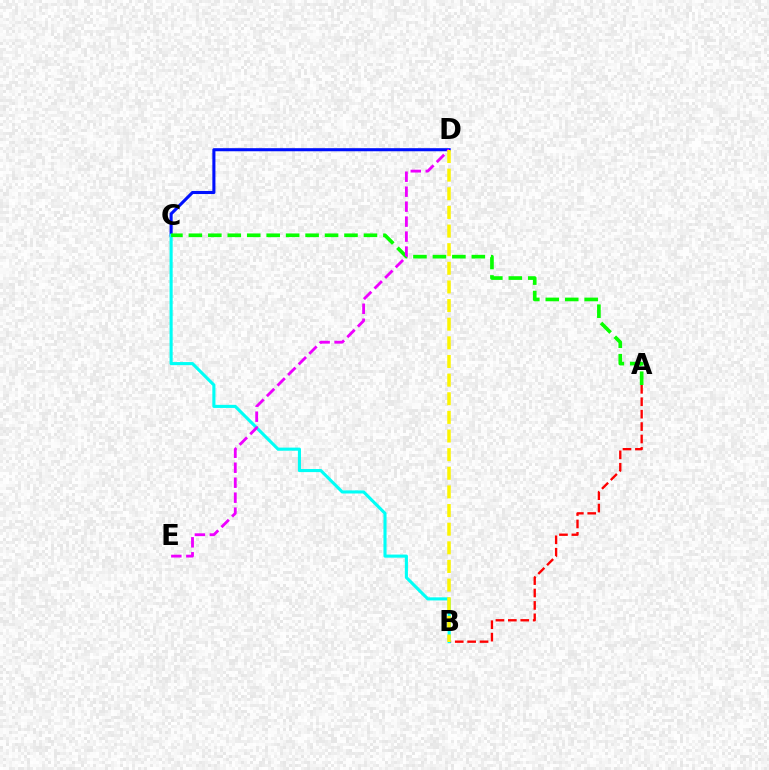{('C', 'D'): [{'color': '#0010ff', 'line_style': 'solid', 'thickness': 2.21}], ('A', 'B'): [{'color': '#ff0000', 'line_style': 'dashed', 'thickness': 1.69}], ('B', 'C'): [{'color': '#00fff6', 'line_style': 'solid', 'thickness': 2.23}], ('A', 'C'): [{'color': '#08ff00', 'line_style': 'dashed', 'thickness': 2.64}], ('D', 'E'): [{'color': '#ee00ff', 'line_style': 'dashed', 'thickness': 2.03}], ('B', 'D'): [{'color': '#fcf500', 'line_style': 'dashed', 'thickness': 2.53}]}